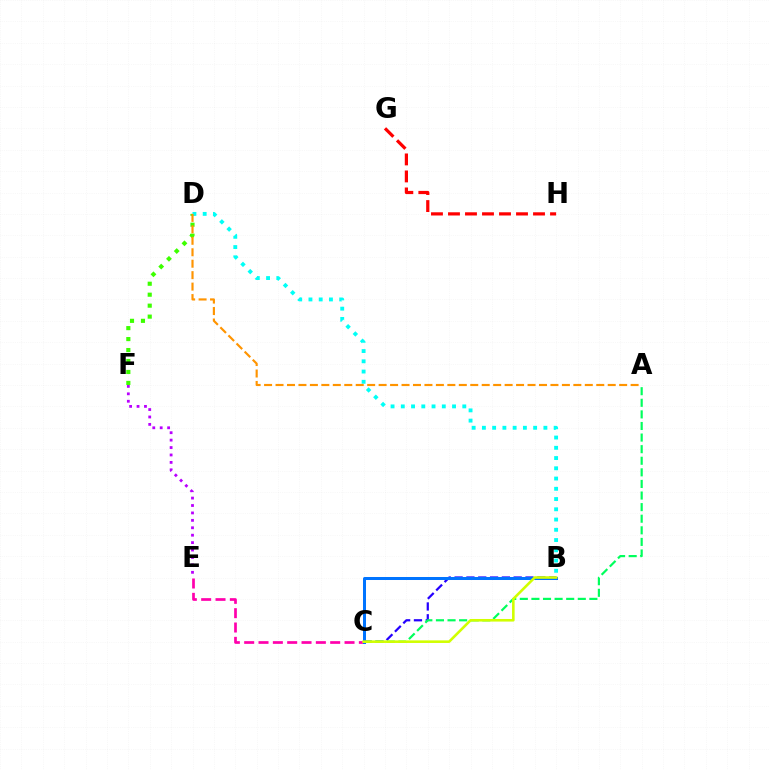{('B', 'C'): [{'color': '#2500ff', 'line_style': 'dashed', 'thickness': 1.61}, {'color': '#0074ff', 'line_style': 'solid', 'thickness': 2.17}, {'color': '#d1ff00', 'line_style': 'solid', 'thickness': 1.87}], ('C', 'E'): [{'color': '#ff00ac', 'line_style': 'dashed', 'thickness': 1.95}], ('D', 'F'): [{'color': '#3dff00', 'line_style': 'dotted', 'thickness': 2.98}], ('A', 'C'): [{'color': '#00ff5c', 'line_style': 'dashed', 'thickness': 1.57}], ('B', 'D'): [{'color': '#00fff6', 'line_style': 'dotted', 'thickness': 2.78}], ('G', 'H'): [{'color': '#ff0000', 'line_style': 'dashed', 'thickness': 2.31}], ('A', 'D'): [{'color': '#ff9400', 'line_style': 'dashed', 'thickness': 1.56}], ('E', 'F'): [{'color': '#b900ff', 'line_style': 'dotted', 'thickness': 2.02}]}